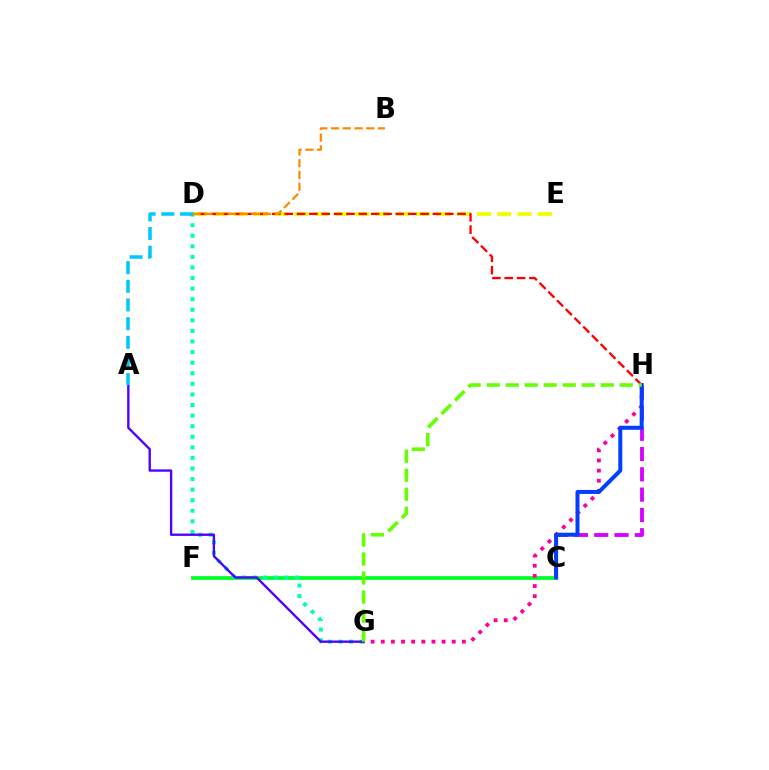{('D', 'E'): [{'color': '#eeff00', 'line_style': 'dashed', 'thickness': 2.76}], ('C', 'F'): [{'color': '#00ff27', 'line_style': 'solid', 'thickness': 2.73}], ('D', 'G'): [{'color': '#00ffaf', 'line_style': 'dotted', 'thickness': 2.87}], ('C', 'H'): [{'color': '#d600ff', 'line_style': 'dashed', 'thickness': 2.76}, {'color': '#003fff', 'line_style': 'solid', 'thickness': 2.88}], ('D', 'H'): [{'color': '#ff0000', 'line_style': 'dashed', 'thickness': 1.68}], ('G', 'H'): [{'color': '#ff00a0', 'line_style': 'dotted', 'thickness': 2.76}, {'color': '#66ff00', 'line_style': 'dashed', 'thickness': 2.58}], ('A', 'G'): [{'color': '#4f00ff', 'line_style': 'solid', 'thickness': 1.7}], ('B', 'D'): [{'color': '#ff8800', 'line_style': 'dashed', 'thickness': 1.6}], ('A', 'D'): [{'color': '#00c7ff', 'line_style': 'dashed', 'thickness': 2.54}]}